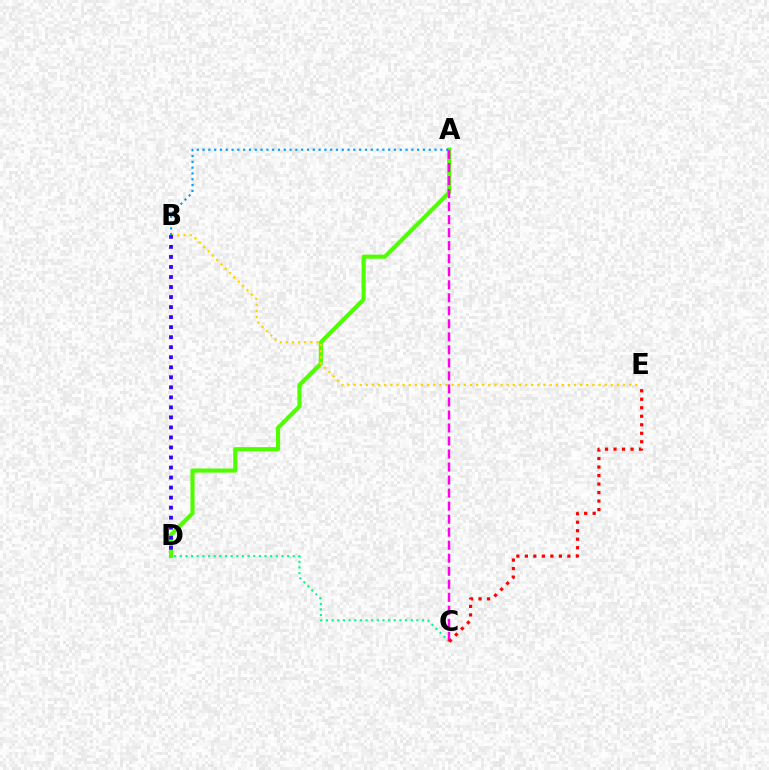{('C', 'D'): [{'color': '#00ff86', 'line_style': 'dotted', 'thickness': 1.54}], ('A', 'D'): [{'color': '#4fff00', 'line_style': 'solid', 'thickness': 2.96}], ('B', 'E'): [{'color': '#ffd500', 'line_style': 'dotted', 'thickness': 1.66}], ('B', 'D'): [{'color': '#3700ff', 'line_style': 'dotted', 'thickness': 2.72}], ('A', 'C'): [{'color': '#ff00ed', 'line_style': 'dashed', 'thickness': 1.77}], ('C', 'E'): [{'color': '#ff0000', 'line_style': 'dotted', 'thickness': 2.31}], ('A', 'B'): [{'color': '#009eff', 'line_style': 'dotted', 'thickness': 1.58}]}